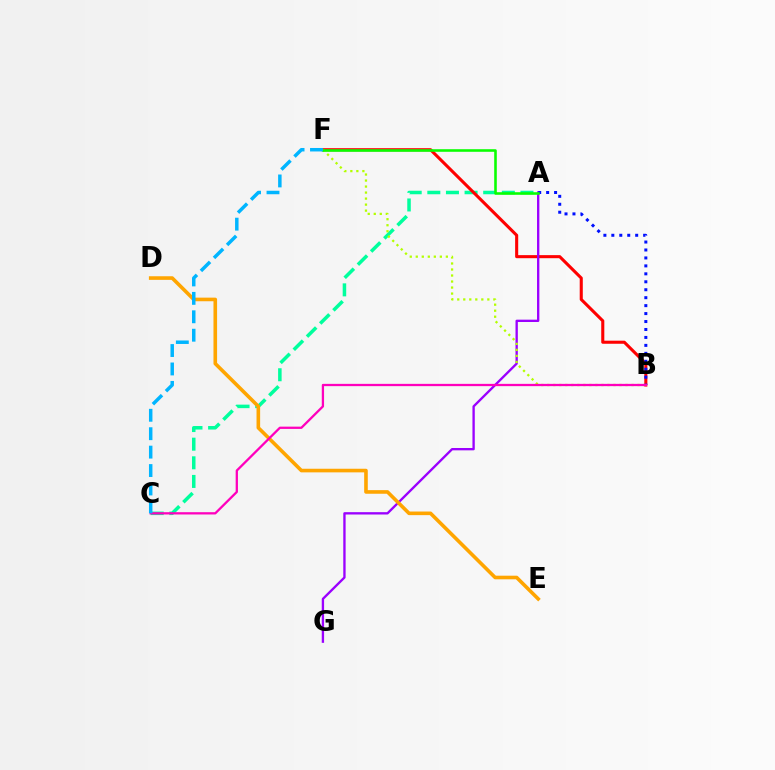{('A', 'C'): [{'color': '#00ff9d', 'line_style': 'dashed', 'thickness': 2.53}], ('B', 'F'): [{'color': '#ff0000', 'line_style': 'solid', 'thickness': 2.21}, {'color': '#b3ff00', 'line_style': 'dotted', 'thickness': 1.64}], ('A', 'G'): [{'color': '#9b00ff', 'line_style': 'solid', 'thickness': 1.68}], ('A', 'B'): [{'color': '#0010ff', 'line_style': 'dotted', 'thickness': 2.16}], ('D', 'E'): [{'color': '#ffa500', 'line_style': 'solid', 'thickness': 2.6}], ('B', 'C'): [{'color': '#ff00bd', 'line_style': 'solid', 'thickness': 1.64}], ('A', 'F'): [{'color': '#08ff00', 'line_style': 'solid', 'thickness': 1.86}], ('C', 'F'): [{'color': '#00b5ff', 'line_style': 'dashed', 'thickness': 2.5}]}